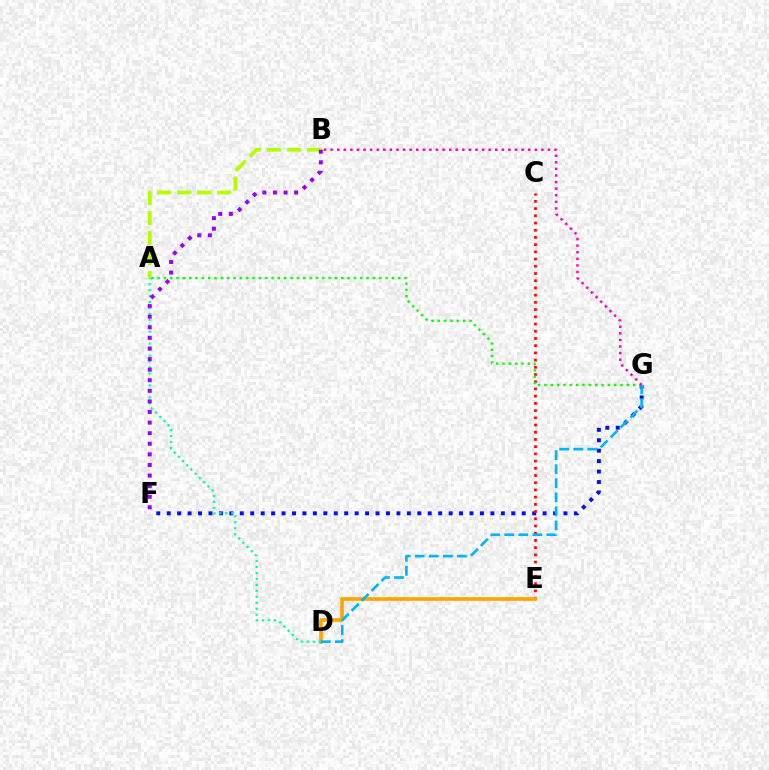{('F', 'G'): [{'color': '#0010ff', 'line_style': 'dotted', 'thickness': 2.84}], ('C', 'E'): [{'color': '#ff0000', 'line_style': 'dotted', 'thickness': 1.96}], ('D', 'E'): [{'color': '#ffa500', 'line_style': 'solid', 'thickness': 2.65}], ('A', 'G'): [{'color': '#08ff00', 'line_style': 'dotted', 'thickness': 1.72}], ('A', 'D'): [{'color': '#00ff9d', 'line_style': 'dotted', 'thickness': 1.62}], ('A', 'B'): [{'color': '#b3ff00', 'line_style': 'dashed', 'thickness': 2.72}], ('B', 'F'): [{'color': '#9b00ff', 'line_style': 'dotted', 'thickness': 2.88}], ('D', 'G'): [{'color': '#00b5ff', 'line_style': 'dashed', 'thickness': 1.91}], ('B', 'G'): [{'color': '#ff00bd', 'line_style': 'dotted', 'thickness': 1.79}]}